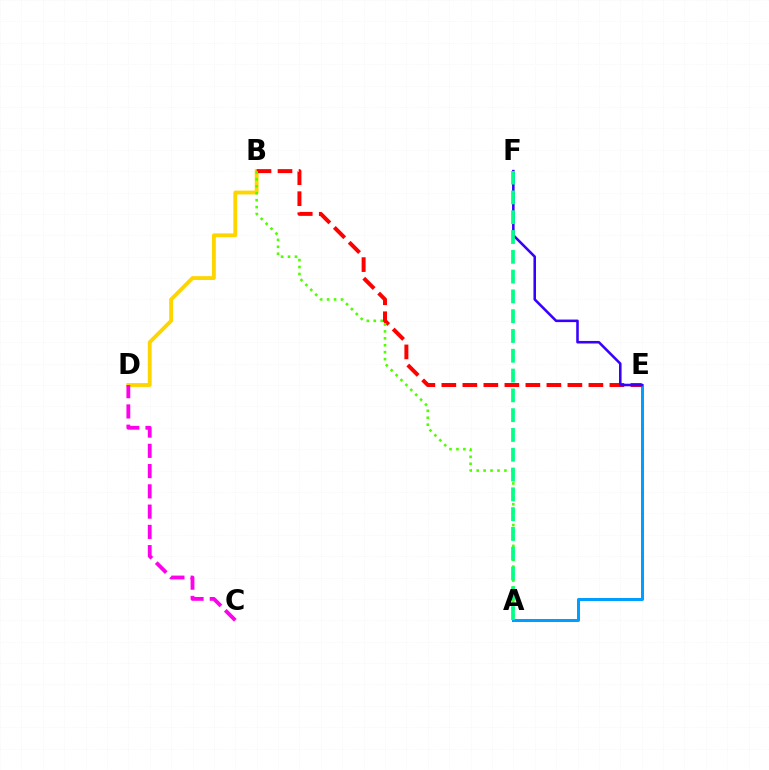{('B', 'D'): [{'color': '#ffd500', 'line_style': 'solid', 'thickness': 2.77}], ('A', 'E'): [{'color': '#009eff', 'line_style': 'solid', 'thickness': 2.16}], ('B', 'E'): [{'color': '#ff0000', 'line_style': 'dashed', 'thickness': 2.85}], ('A', 'B'): [{'color': '#4fff00', 'line_style': 'dotted', 'thickness': 1.88}], ('E', 'F'): [{'color': '#3700ff', 'line_style': 'solid', 'thickness': 1.84}], ('A', 'F'): [{'color': '#00ff86', 'line_style': 'dashed', 'thickness': 2.69}], ('C', 'D'): [{'color': '#ff00ed', 'line_style': 'dashed', 'thickness': 2.75}]}